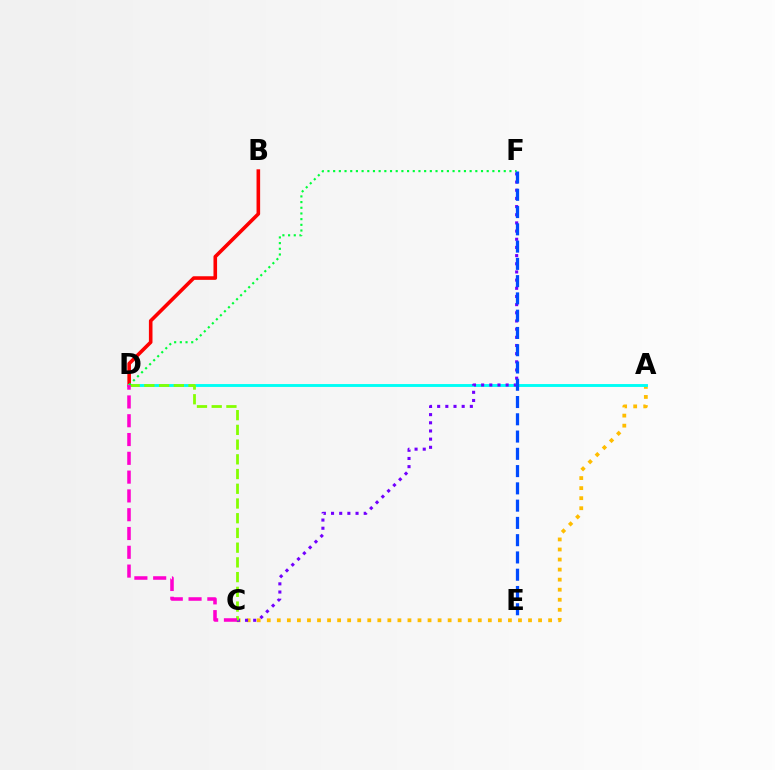{('B', 'D'): [{'color': '#ff0000', 'line_style': 'solid', 'thickness': 2.59}], ('A', 'C'): [{'color': '#ffbd00', 'line_style': 'dotted', 'thickness': 2.73}], ('A', 'D'): [{'color': '#00fff6', 'line_style': 'solid', 'thickness': 2.08}], ('C', 'F'): [{'color': '#7200ff', 'line_style': 'dotted', 'thickness': 2.22}], ('C', 'D'): [{'color': '#84ff00', 'line_style': 'dashed', 'thickness': 2.0}, {'color': '#ff00cf', 'line_style': 'dashed', 'thickness': 2.55}], ('D', 'F'): [{'color': '#00ff39', 'line_style': 'dotted', 'thickness': 1.55}], ('E', 'F'): [{'color': '#004bff', 'line_style': 'dashed', 'thickness': 2.35}]}